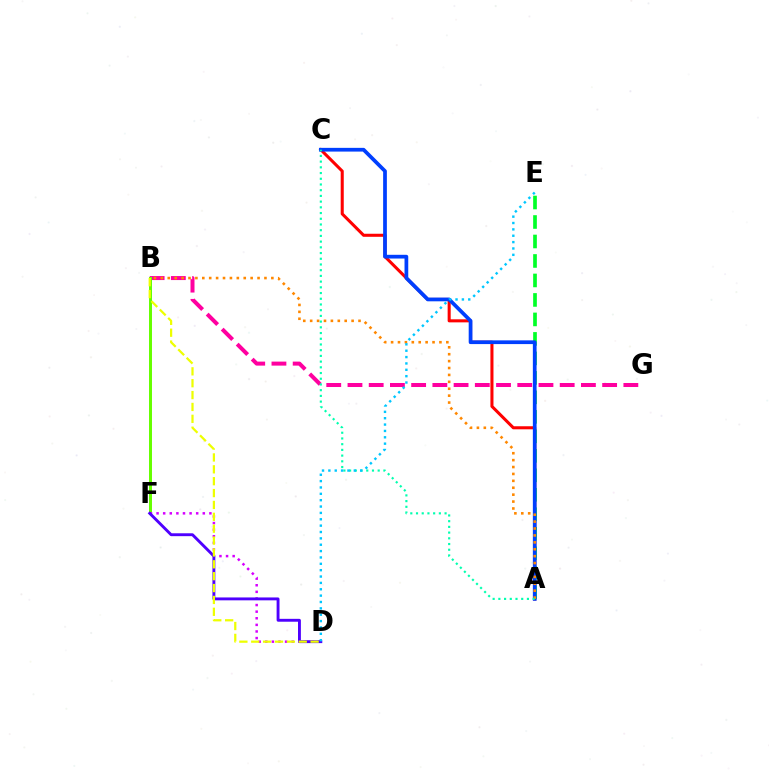{('A', 'C'): [{'color': '#ff0000', 'line_style': 'solid', 'thickness': 2.2}, {'color': '#003fff', 'line_style': 'solid', 'thickness': 2.69}, {'color': '#00ffaf', 'line_style': 'dotted', 'thickness': 1.55}], ('A', 'E'): [{'color': '#00ff27', 'line_style': 'dashed', 'thickness': 2.65}], ('B', 'G'): [{'color': '#ff00a0', 'line_style': 'dashed', 'thickness': 2.88}], ('B', 'F'): [{'color': '#66ff00', 'line_style': 'solid', 'thickness': 2.14}], ('A', 'B'): [{'color': '#ff8800', 'line_style': 'dotted', 'thickness': 1.88}], ('D', 'F'): [{'color': '#d600ff', 'line_style': 'dotted', 'thickness': 1.79}, {'color': '#4f00ff', 'line_style': 'solid', 'thickness': 2.08}], ('D', 'E'): [{'color': '#00c7ff', 'line_style': 'dotted', 'thickness': 1.73}], ('B', 'D'): [{'color': '#eeff00', 'line_style': 'dashed', 'thickness': 1.61}]}